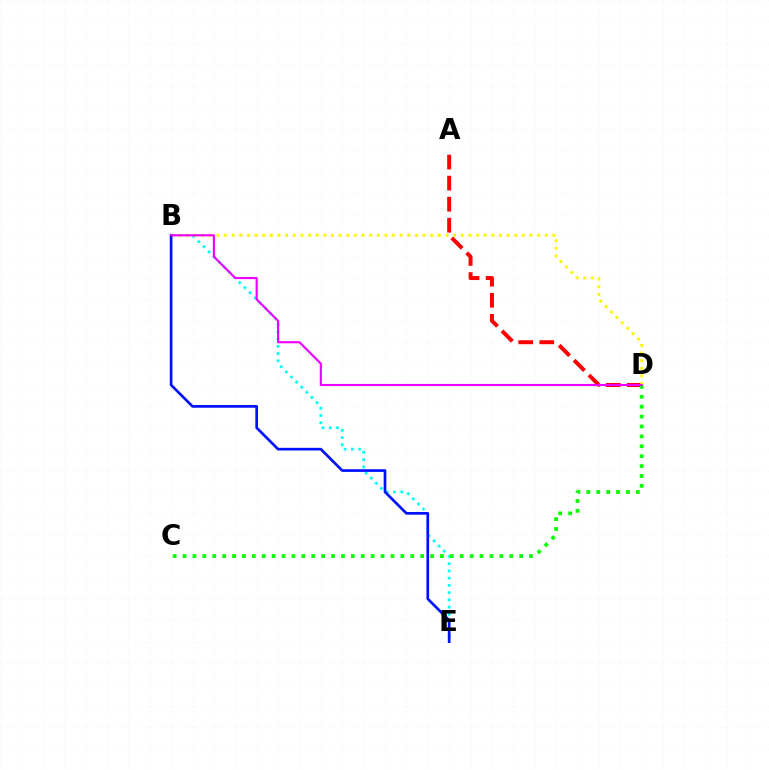{('A', 'D'): [{'color': '#ff0000', 'line_style': 'dashed', 'thickness': 2.86}], ('B', 'E'): [{'color': '#00fff6', 'line_style': 'dotted', 'thickness': 1.97}, {'color': '#0010ff', 'line_style': 'solid', 'thickness': 1.93}], ('B', 'D'): [{'color': '#fcf500', 'line_style': 'dotted', 'thickness': 2.07}, {'color': '#ee00ff', 'line_style': 'solid', 'thickness': 1.54}], ('C', 'D'): [{'color': '#08ff00', 'line_style': 'dotted', 'thickness': 2.69}]}